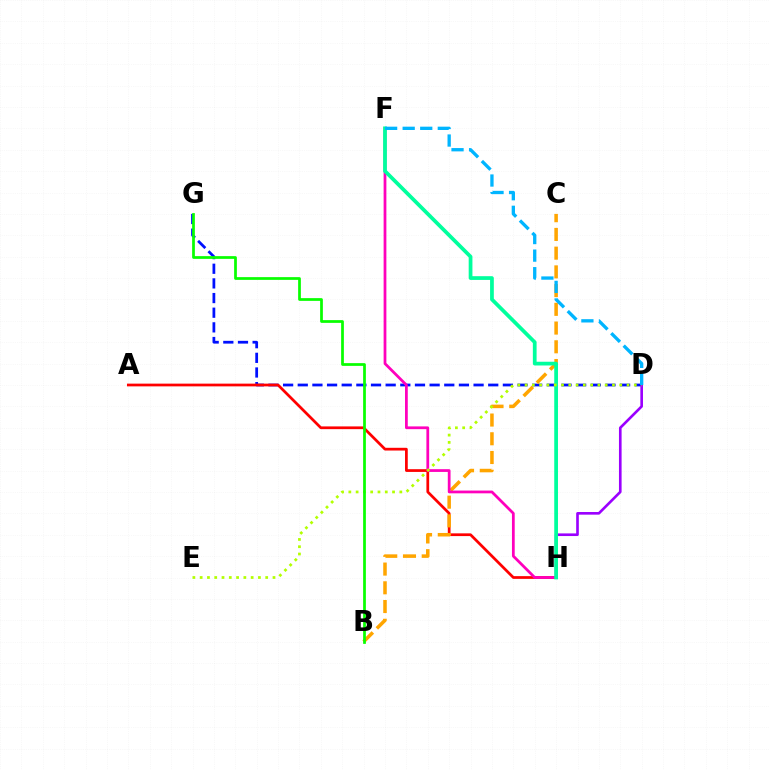{('D', 'G'): [{'color': '#0010ff', 'line_style': 'dashed', 'thickness': 1.99}], ('A', 'H'): [{'color': '#ff0000', 'line_style': 'solid', 'thickness': 1.97}], ('D', 'H'): [{'color': '#9b00ff', 'line_style': 'solid', 'thickness': 1.9}], ('B', 'C'): [{'color': '#ffa500', 'line_style': 'dashed', 'thickness': 2.54}], ('F', 'H'): [{'color': '#ff00bd', 'line_style': 'solid', 'thickness': 1.99}, {'color': '#00ff9d', 'line_style': 'solid', 'thickness': 2.69}], ('D', 'E'): [{'color': '#b3ff00', 'line_style': 'dotted', 'thickness': 1.98}], ('B', 'G'): [{'color': '#08ff00', 'line_style': 'solid', 'thickness': 1.97}], ('D', 'F'): [{'color': '#00b5ff', 'line_style': 'dashed', 'thickness': 2.39}]}